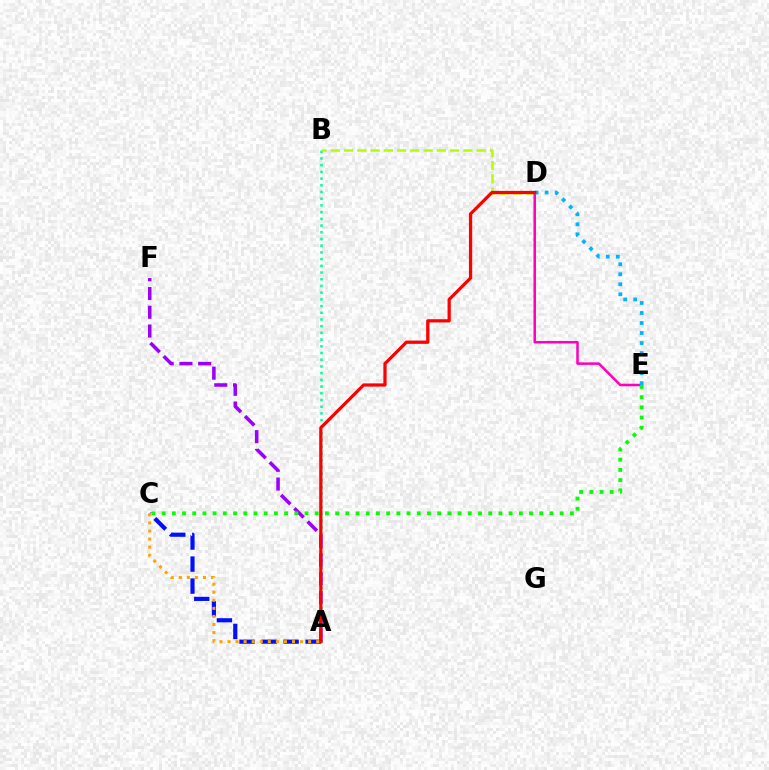{('A', 'B'): [{'color': '#00ff9d', 'line_style': 'dotted', 'thickness': 1.82}], ('B', 'D'): [{'color': '#b3ff00', 'line_style': 'dashed', 'thickness': 1.8}], ('D', 'E'): [{'color': '#ff00bd', 'line_style': 'solid', 'thickness': 1.81}, {'color': '#00b5ff', 'line_style': 'dotted', 'thickness': 2.72}], ('A', 'F'): [{'color': '#9b00ff', 'line_style': 'dashed', 'thickness': 2.55}], ('C', 'E'): [{'color': '#08ff00', 'line_style': 'dotted', 'thickness': 2.77}], ('A', 'C'): [{'color': '#0010ff', 'line_style': 'dashed', 'thickness': 2.99}, {'color': '#ffa500', 'line_style': 'dotted', 'thickness': 2.19}], ('A', 'D'): [{'color': '#ff0000', 'line_style': 'solid', 'thickness': 2.33}]}